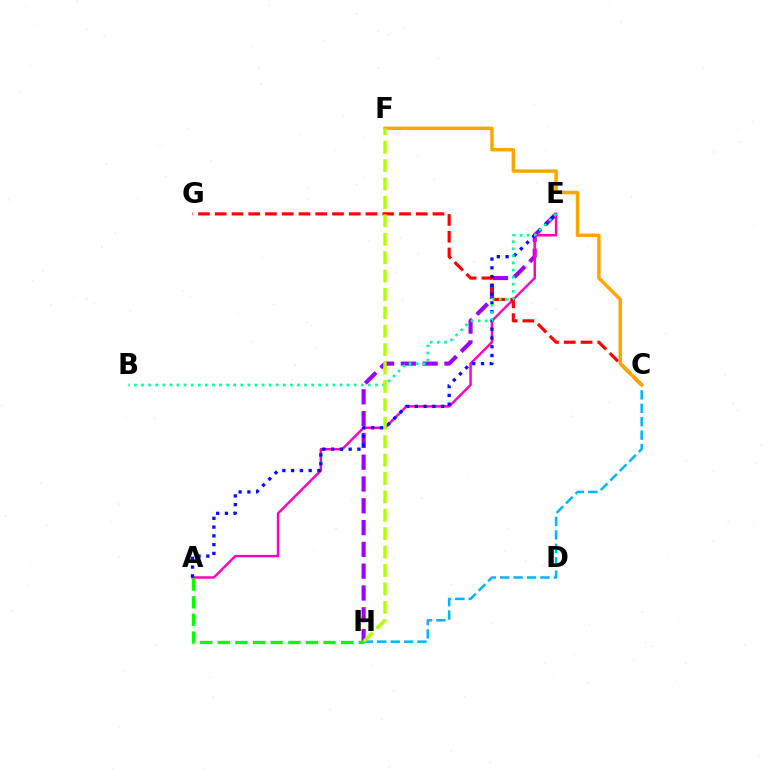{('E', 'H'): [{'color': '#9b00ff', 'line_style': 'dashed', 'thickness': 2.96}], ('C', 'H'): [{'color': '#00b5ff', 'line_style': 'dashed', 'thickness': 1.82}], ('A', 'E'): [{'color': '#ff00bd', 'line_style': 'solid', 'thickness': 1.78}, {'color': '#0010ff', 'line_style': 'dotted', 'thickness': 2.38}], ('C', 'G'): [{'color': '#ff0000', 'line_style': 'dashed', 'thickness': 2.28}], ('B', 'E'): [{'color': '#00ff9d', 'line_style': 'dotted', 'thickness': 1.93}], ('A', 'H'): [{'color': '#08ff00', 'line_style': 'dashed', 'thickness': 2.39}], ('C', 'F'): [{'color': '#ffa500', 'line_style': 'solid', 'thickness': 2.49}], ('F', 'H'): [{'color': '#b3ff00', 'line_style': 'dashed', 'thickness': 2.5}]}